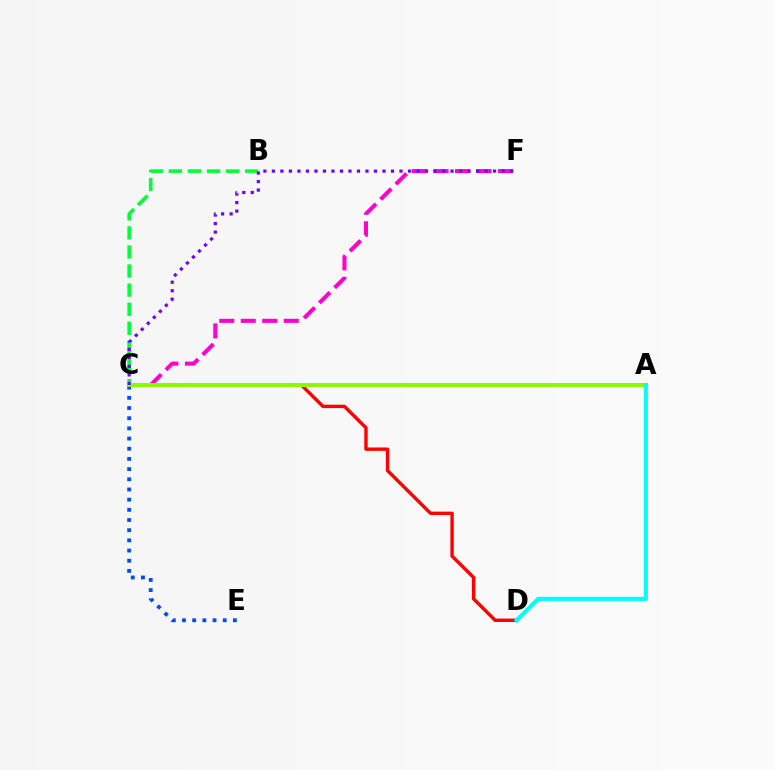{('B', 'C'): [{'color': '#00ff39', 'line_style': 'dashed', 'thickness': 2.59}], ('C', 'D'): [{'color': '#ff0000', 'line_style': 'solid', 'thickness': 2.44}], ('C', 'F'): [{'color': '#ff00cf', 'line_style': 'dashed', 'thickness': 2.92}, {'color': '#7200ff', 'line_style': 'dotted', 'thickness': 2.31}], ('A', 'C'): [{'color': '#ffbd00', 'line_style': 'solid', 'thickness': 2.93}, {'color': '#84ff00', 'line_style': 'solid', 'thickness': 2.7}], ('C', 'E'): [{'color': '#004bff', 'line_style': 'dotted', 'thickness': 2.77}], ('A', 'D'): [{'color': '#00fff6', 'line_style': 'solid', 'thickness': 2.95}]}